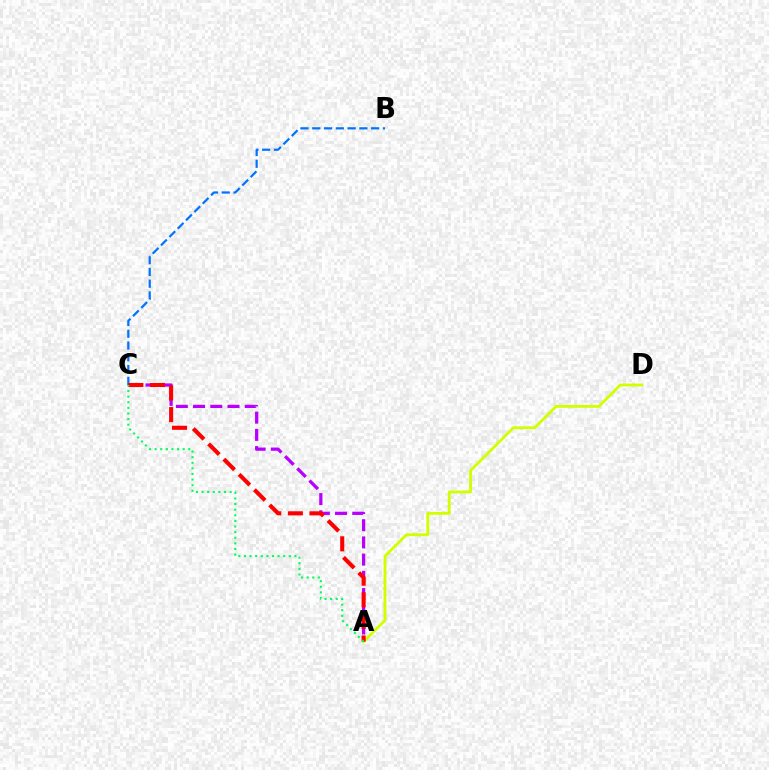{('B', 'C'): [{'color': '#0074ff', 'line_style': 'dashed', 'thickness': 1.6}], ('A', 'C'): [{'color': '#b900ff', 'line_style': 'dashed', 'thickness': 2.34}, {'color': '#ff0000', 'line_style': 'dashed', 'thickness': 2.94}, {'color': '#00ff5c', 'line_style': 'dotted', 'thickness': 1.52}], ('A', 'D'): [{'color': '#d1ff00', 'line_style': 'solid', 'thickness': 2.04}]}